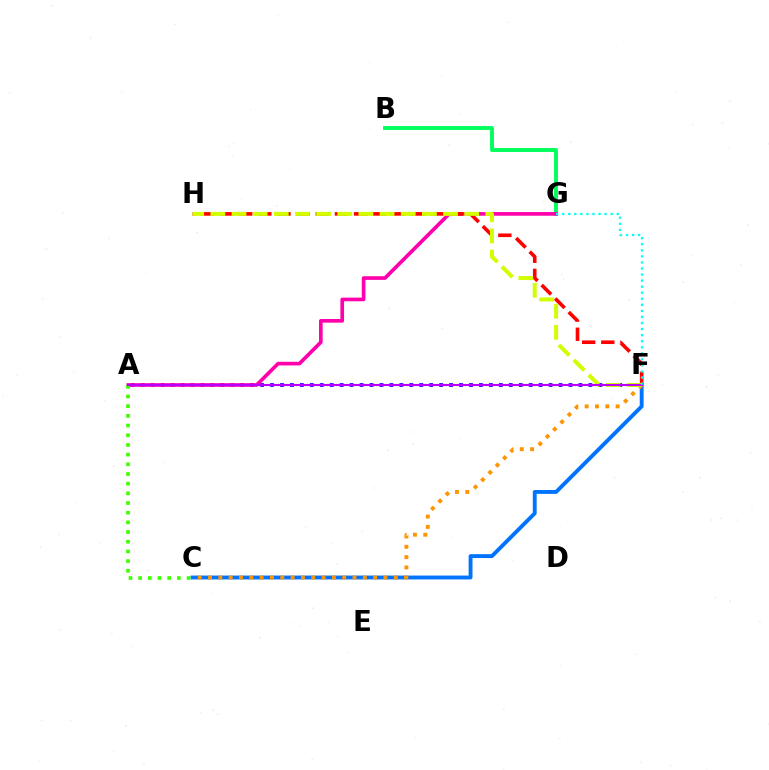{('B', 'G'): [{'color': '#00ff5c', 'line_style': 'solid', 'thickness': 2.81}], ('C', 'F'): [{'color': '#0074ff', 'line_style': 'solid', 'thickness': 2.79}, {'color': '#ff9400', 'line_style': 'dotted', 'thickness': 2.8}], ('A', 'F'): [{'color': '#2500ff', 'line_style': 'dotted', 'thickness': 2.7}, {'color': '#b900ff', 'line_style': 'solid', 'thickness': 1.51}], ('A', 'G'): [{'color': '#ff00ac', 'line_style': 'solid', 'thickness': 2.63}], ('F', 'H'): [{'color': '#ff0000', 'line_style': 'dashed', 'thickness': 2.6}, {'color': '#d1ff00', 'line_style': 'dashed', 'thickness': 2.87}], ('A', 'C'): [{'color': '#3dff00', 'line_style': 'dotted', 'thickness': 2.63}], ('F', 'G'): [{'color': '#00fff6', 'line_style': 'dotted', 'thickness': 1.65}]}